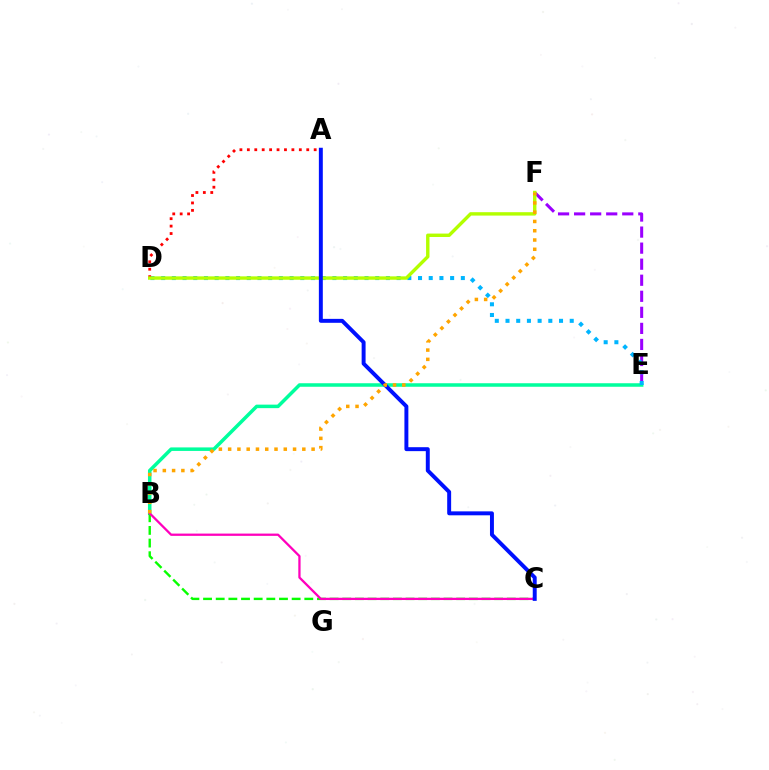{('B', 'E'): [{'color': '#00ff9d', 'line_style': 'solid', 'thickness': 2.53}], ('E', 'F'): [{'color': '#9b00ff', 'line_style': 'dashed', 'thickness': 2.18}], ('B', 'C'): [{'color': '#08ff00', 'line_style': 'dashed', 'thickness': 1.72}, {'color': '#ff00bd', 'line_style': 'solid', 'thickness': 1.64}], ('D', 'E'): [{'color': '#00b5ff', 'line_style': 'dotted', 'thickness': 2.91}], ('A', 'D'): [{'color': '#ff0000', 'line_style': 'dotted', 'thickness': 2.02}], ('D', 'F'): [{'color': '#b3ff00', 'line_style': 'solid', 'thickness': 2.45}], ('A', 'C'): [{'color': '#0010ff', 'line_style': 'solid', 'thickness': 2.84}], ('B', 'F'): [{'color': '#ffa500', 'line_style': 'dotted', 'thickness': 2.52}]}